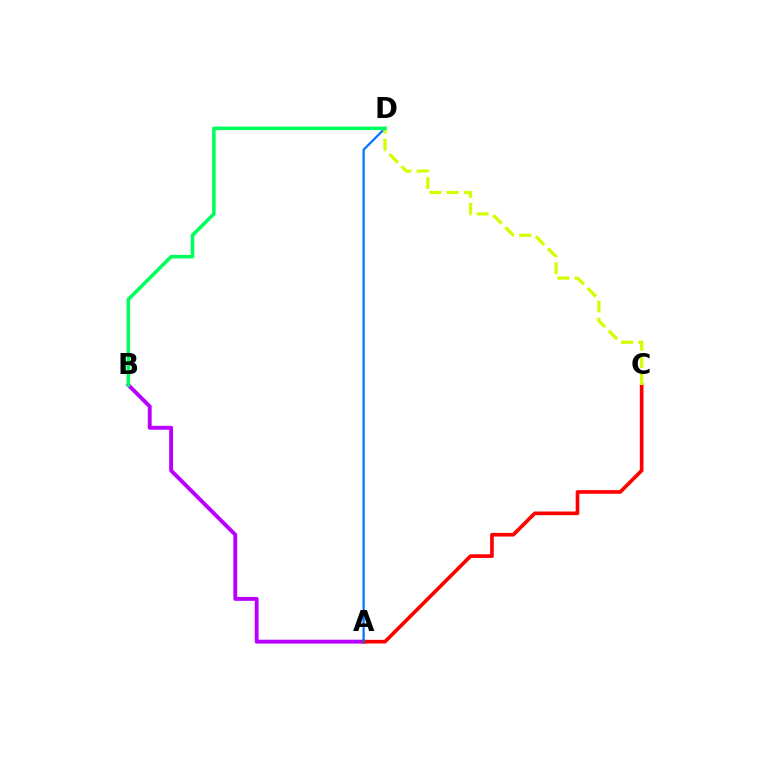{('A', 'B'): [{'color': '#b900ff', 'line_style': 'solid', 'thickness': 2.8}], ('A', 'C'): [{'color': '#ff0000', 'line_style': 'solid', 'thickness': 2.63}], ('A', 'D'): [{'color': '#0074ff', 'line_style': 'solid', 'thickness': 1.6}], ('C', 'D'): [{'color': '#d1ff00', 'line_style': 'dashed', 'thickness': 2.33}], ('B', 'D'): [{'color': '#00ff5c', 'line_style': 'solid', 'thickness': 2.55}]}